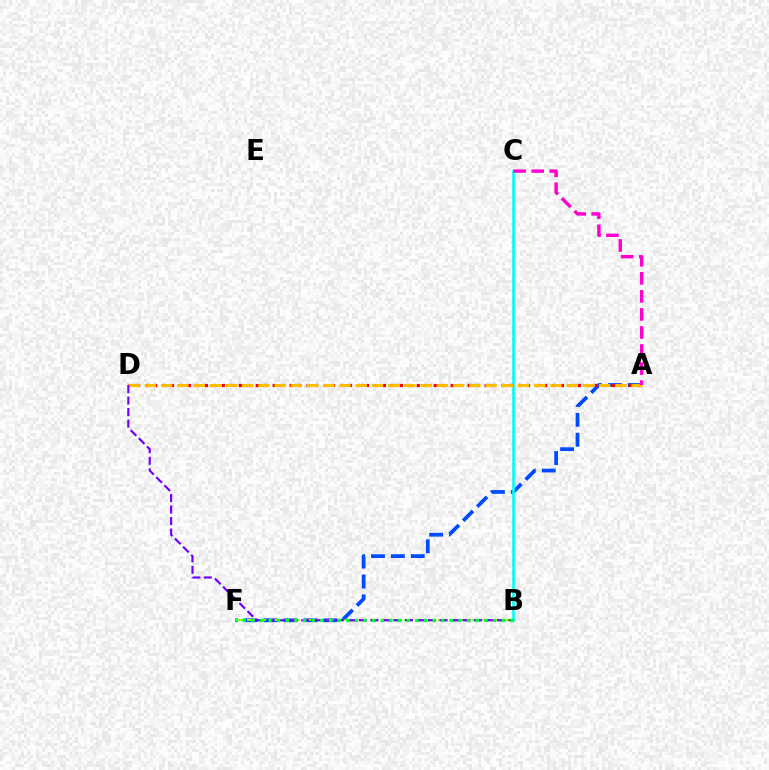{('A', 'F'): [{'color': '#004bff', 'line_style': 'dashed', 'thickness': 2.7}], ('B', 'F'): [{'color': '#84ff00', 'line_style': 'dashed', 'thickness': 1.52}, {'color': '#00ff39', 'line_style': 'dotted', 'thickness': 2.35}], ('B', 'C'): [{'color': '#00fff6', 'line_style': 'solid', 'thickness': 1.88}], ('A', 'D'): [{'color': '#ff0000', 'line_style': 'dotted', 'thickness': 2.3}, {'color': '#ffbd00', 'line_style': 'dashed', 'thickness': 2.2}], ('B', 'D'): [{'color': '#7200ff', 'line_style': 'dashed', 'thickness': 1.56}], ('A', 'C'): [{'color': '#ff00cf', 'line_style': 'dashed', 'thickness': 2.45}]}